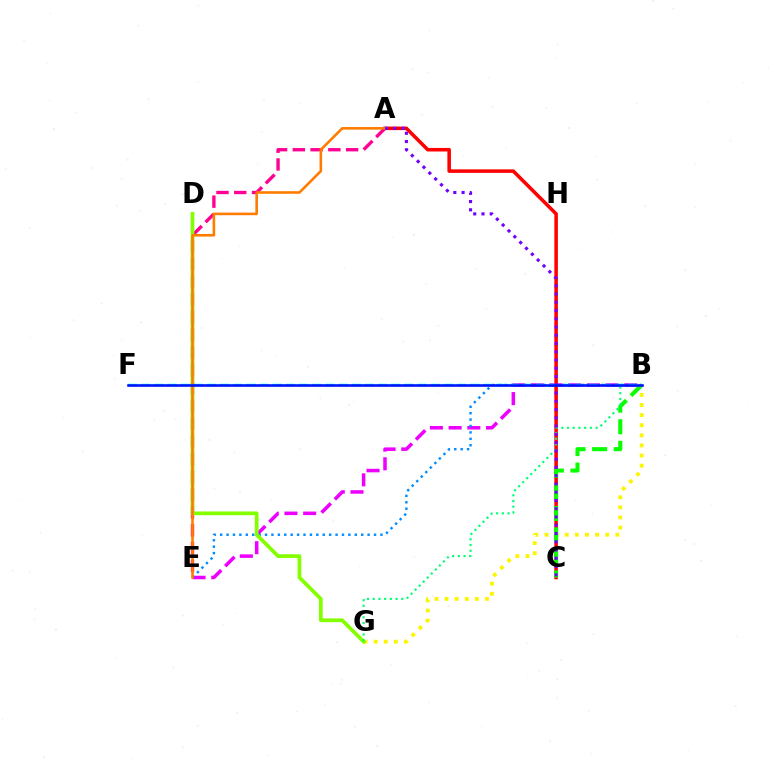{('B', 'G'): [{'color': '#fcf500', 'line_style': 'dotted', 'thickness': 2.75}, {'color': '#00ff74', 'line_style': 'dotted', 'thickness': 1.55}], ('A', 'E'): [{'color': '#ff0094', 'line_style': 'dashed', 'thickness': 2.41}, {'color': '#ff7c00', 'line_style': 'solid', 'thickness': 1.88}], ('B', 'E'): [{'color': '#ee00ff', 'line_style': 'dashed', 'thickness': 2.54}, {'color': '#008cff', 'line_style': 'dotted', 'thickness': 1.74}], ('A', 'C'): [{'color': '#ff0000', 'line_style': 'solid', 'thickness': 2.55}, {'color': '#7200ff', 'line_style': 'dotted', 'thickness': 2.24}], ('B', 'C'): [{'color': '#08ff00', 'line_style': 'dashed', 'thickness': 2.93}], ('D', 'G'): [{'color': '#84ff00', 'line_style': 'solid', 'thickness': 2.69}], ('B', 'F'): [{'color': '#00fff6', 'line_style': 'dashed', 'thickness': 1.79}, {'color': '#0010ff', 'line_style': 'solid', 'thickness': 1.86}]}